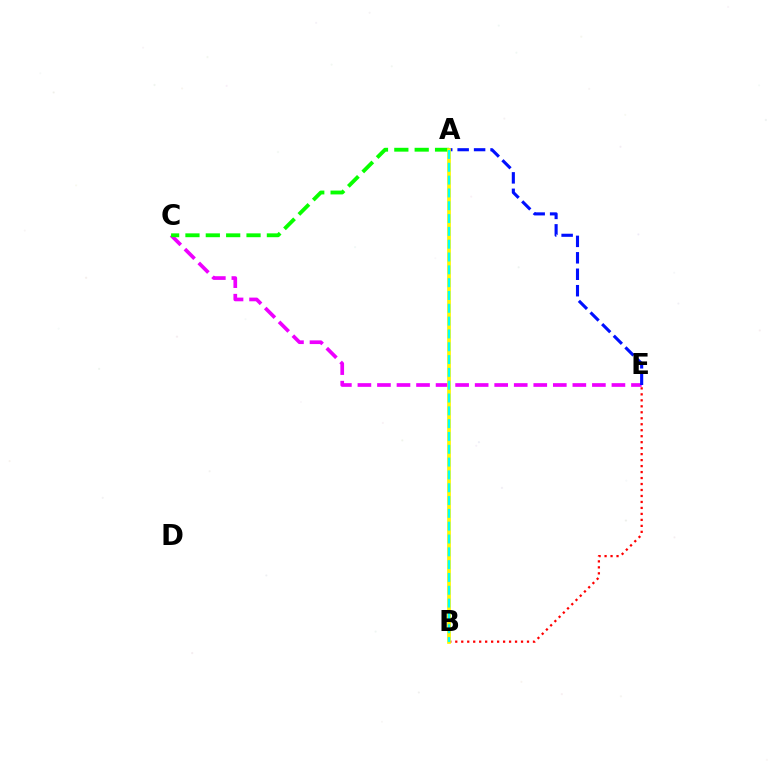{('C', 'E'): [{'color': '#ee00ff', 'line_style': 'dashed', 'thickness': 2.65}], ('B', 'E'): [{'color': '#ff0000', 'line_style': 'dotted', 'thickness': 1.62}], ('A', 'E'): [{'color': '#0010ff', 'line_style': 'dashed', 'thickness': 2.23}], ('A', 'C'): [{'color': '#08ff00', 'line_style': 'dashed', 'thickness': 2.77}], ('A', 'B'): [{'color': '#fcf500', 'line_style': 'solid', 'thickness': 2.67}, {'color': '#00fff6', 'line_style': 'dashed', 'thickness': 1.74}]}